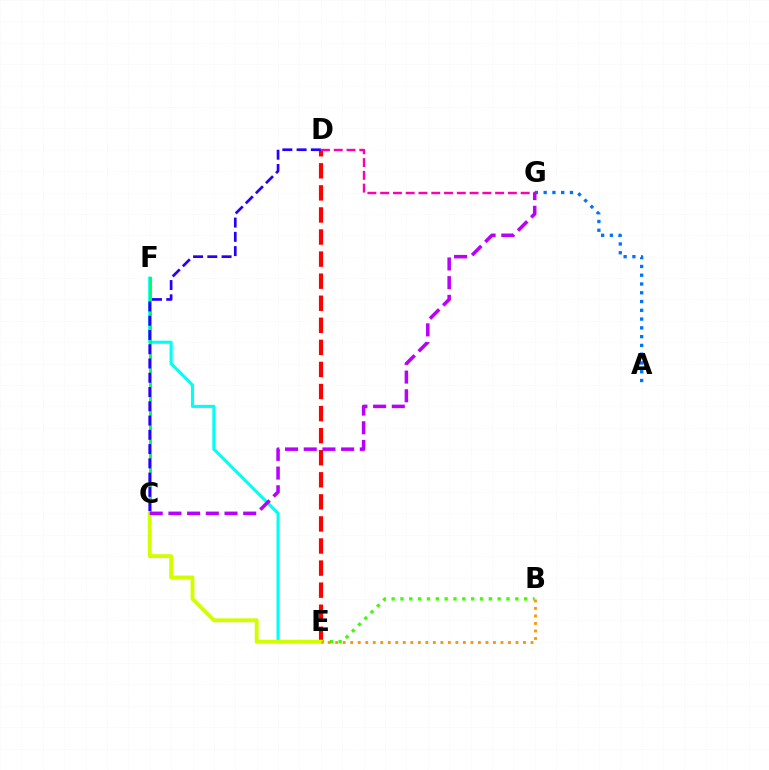{('E', 'F'): [{'color': '#00fff6', 'line_style': 'solid', 'thickness': 2.24}], ('D', 'E'): [{'color': '#ff0000', 'line_style': 'dashed', 'thickness': 3.0}], ('A', 'G'): [{'color': '#0074ff', 'line_style': 'dotted', 'thickness': 2.38}], ('B', 'E'): [{'color': '#3dff00', 'line_style': 'dotted', 'thickness': 2.4}, {'color': '#ff9400', 'line_style': 'dotted', 'thickness': 2.04}], ('C', 'F'): [{'color': '#00ff5c', 'line_style': 'solid', 'thickness': 2.13}], ('D', 'G'): [{'color': '#ff00ac', 'line_style': 'dashed', 'thickness': 1.74}], ('C', 'D'): [{'color': '#2500ff', 'line_style': 'dashed', 'thickness': 1.94}], ('C', 'E'): [{'color': '#d1ff00', 'line_style': 'solid', 'thickness': 2.81}], ('C', 'G'): [{'color': '#b900ff', 'line_style': 'dashed', 'thickness': 2.54}]}